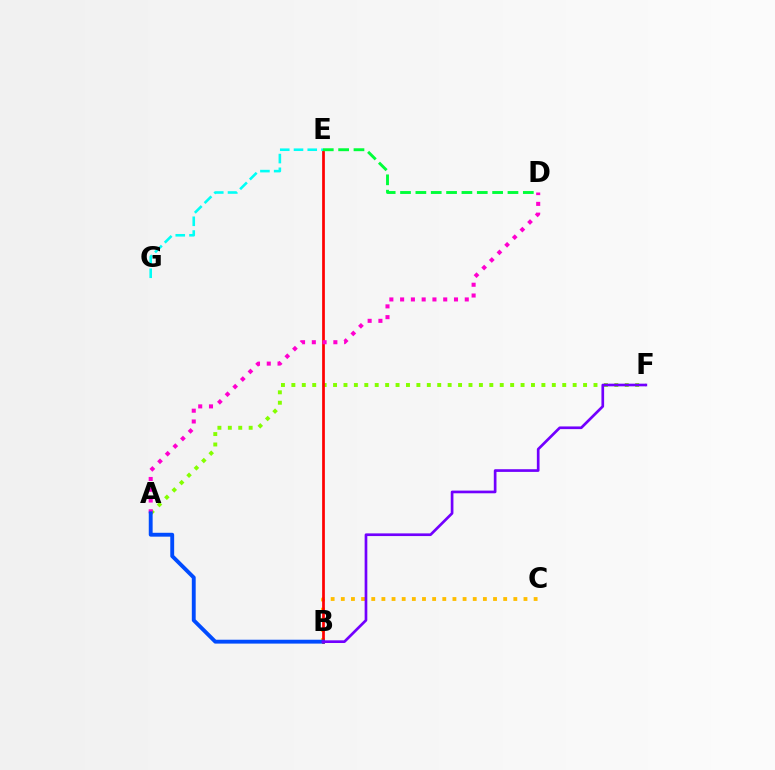{('A', 'F'): [{'color': '#84ff00', 'line_style': 'dotted', 'thickness': 2.83}], ('B', 'C'): [{'color': '#ffbd00', 'line_style': 'dotted', 'thickness': 2.76}], ('B', 'E'): [{'color': '#ff0000', 'line_style': 'solid', 'thickness': 1.96}], ('D', 'E'): [{'color': '#00ff39', 'line_style': 'dashed', 'thickness': 2.09}], ('A', 'D'): [{'color': '#ff00cf', 'line_style': 'dotted', 'thickness': 2.93}], ('A', 'B'): [{'color': '#004bff', 'line_style': 'solid', 'thickness': 2.79}], ('E', 'G'): [{'color': '#00fff6', 'line_style': 'dashed', 'thickness': 1.87}], ('B', 'F'): [{'color': '#7200ff', 'line_style': 'solid', 'thickness': 1.93}]}